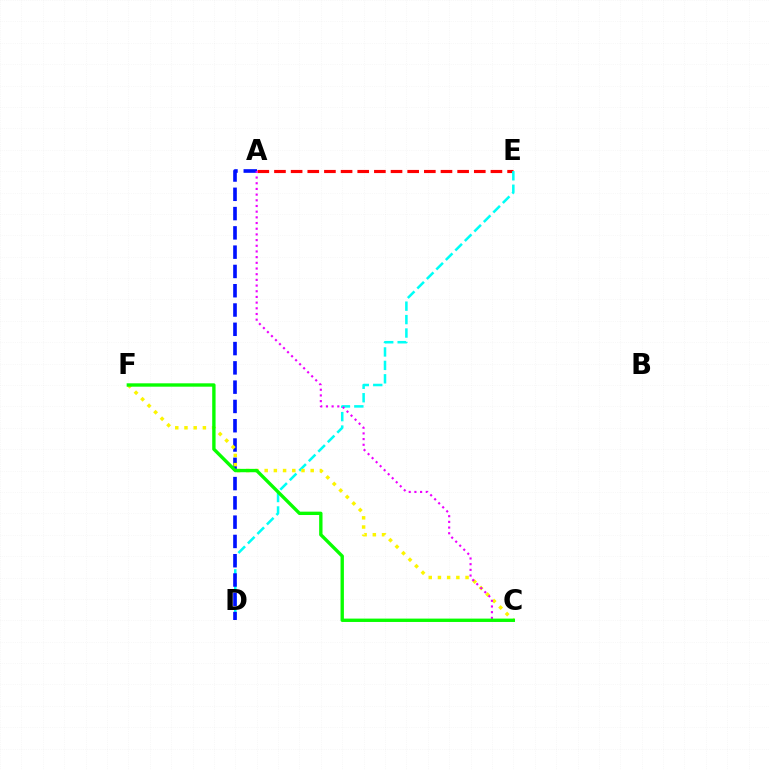{('A', 'E'): [{'color': '#ff0000', 'line_style': 'dashed', 'thickness': 2.26}], ('D', 'E'): [{'color': '#00fff6', 'line_style': 'dashed', 'thickness': 1.83}], ('A', 'D'): [{'color': '#0010ff', 'line_style': 'dashed', 'thickness': 2.62}], ('C', 'F'): [{'color': '#fcf500', 'line_style': 'dotted', 'thickness': 2.5}, {'color': '#08ff00', 'line_style': 'solid', 'thickness': 2.43}], ('A', 'C'): [{'color': '#ee00ff', 'line_style': 'dotted', 'thickness': 1.54}]}